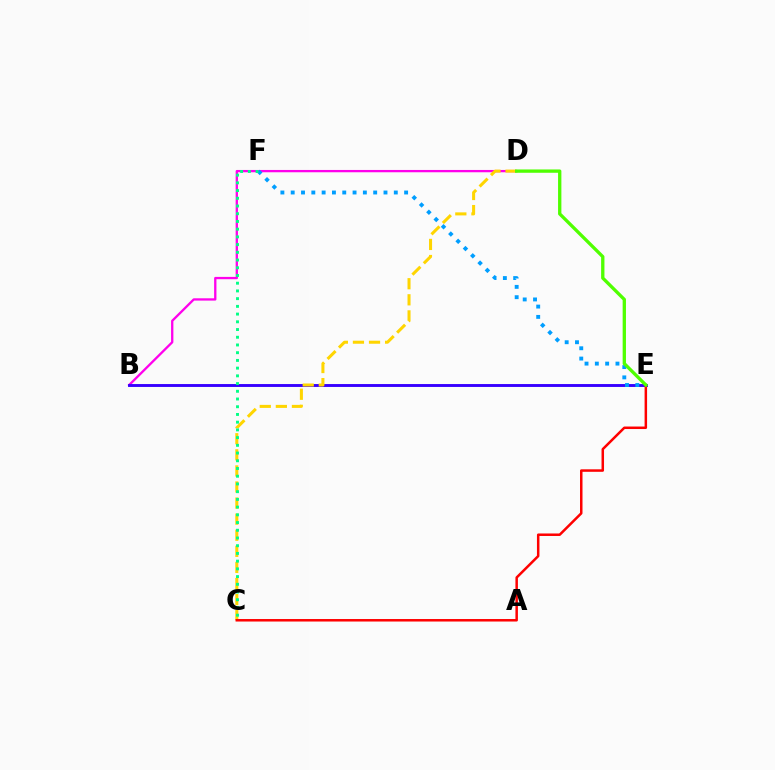{('B', 'D'): [{'color': '#ff00ed', 'line_style': 'solid', 'thickness': 1.66}], ('B', 'E'): [{'color': '#3700ff', 'line_style': 'solid', 'thickness': 2.09}], ('C', 'D'): [{'color': '#ffd500', 'line_style': 'dashed', 'thickness': 2.19}], ('E', 'F'): [{'color': '#009eff', 'line_style': 'dotted', 'thickness': 2.8}], ('C', 'E'): [{'color': '#ff0000', 'line_style': 'solid', 'thickness': 1.8}], ('D', 'E'): [{'color': '#4fff00', 'line_style': 'solid', 'thickness': 2.39}], ('C', 'F'): [{'color': '#00ff86', 'line_style': 'dotted', 'thickness': 2.1}]}